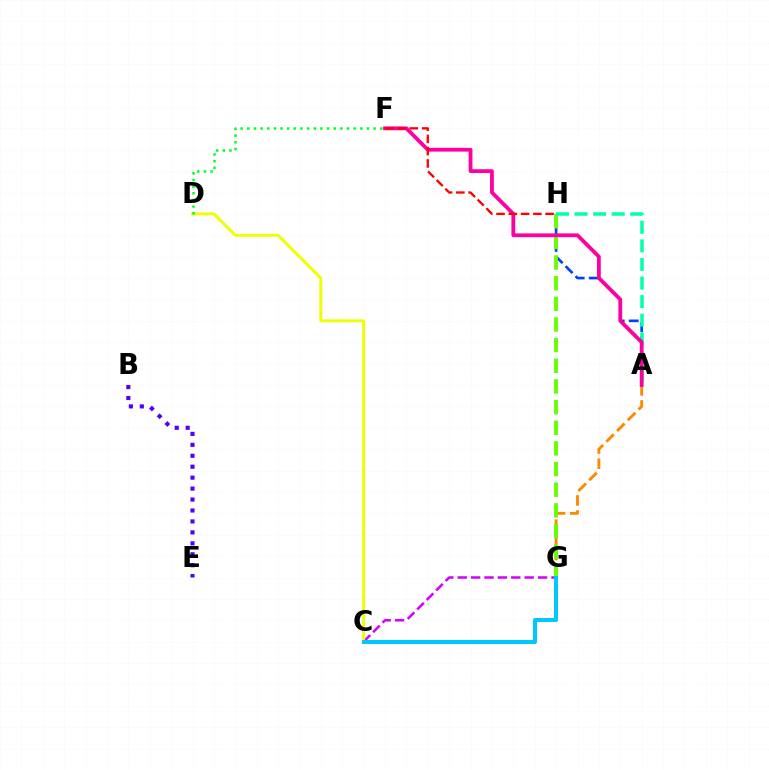{('A', 'G'): [{'color': '#ff8800', 'line_style': 'dashed', 'thickness': 2.06}], ('A', 'H'): [{'color': '#003fff', 'line_style': 'dashed', 'thickness': 1.91}, {'color': '#00ffaf', 'line_style': 'dashed', 'thickness': 2.52}], ('G', 'H'): [{'color': '#66ff00', 'line_style': 'dashed', 'thickness': 2.81}], ('C', 'G'): [{'color': '#d600ff', 'line_style': 'dashed', 'thickness': 1.82}, {'color': '#00c7ff', 'line_style': 'solid', 'thickness': 2.87}], ('C', 'D'): [{'color': '#eeff00', 'line_style': 'solid', 'thickness': 2.12}], ('B', 'E'): [{'color': '#4f00ff', 'line_style': 'dotted', 'thickness': 2.97}], ('A', 'F'): [{'color': '#ff00a0', 'line_style': 'solid', 'thickness': 2.73}], ('D', 'F'): [{'color': '#00ff27', 'line_style': 'dotted', 'thickness': 1.81}], ('F', 'H'): [{'color': '#ff0000', 'line_style': 'dashed', 'thickness': 1.67}]}